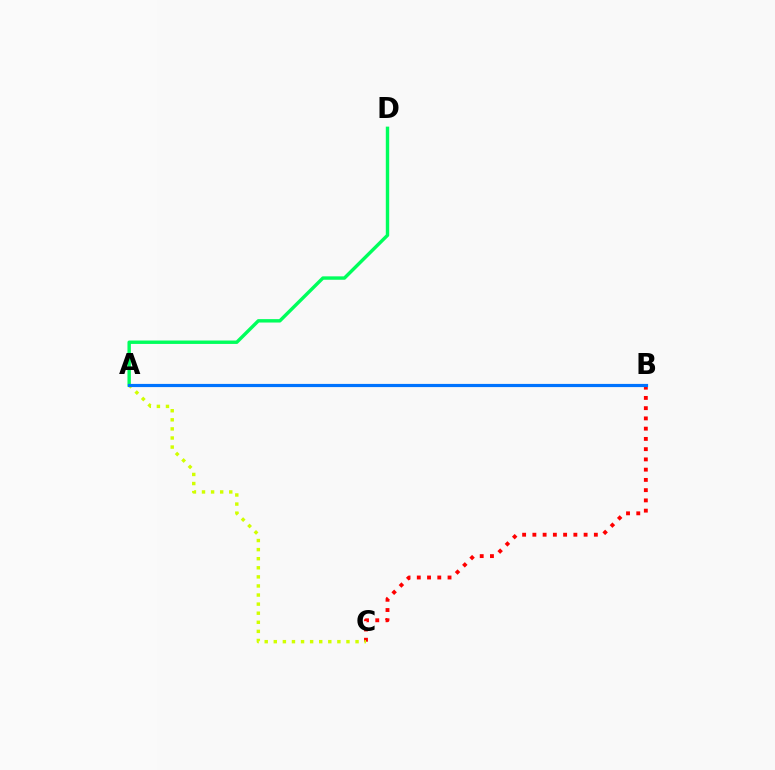{('A', 'B'): [{'color': '#b900ff', 'line_style': 'dashed', 'thickness': 1.84}, {'color': '#0074ff', 'line_style': 'solid', 'thickness': 2.29}], ('A', 'D'): [{'color': '#00ff5c', 'line_style': 'solid', 'thickness': 2.45}], ('B', 'C'): [{'color': '#ff0000', 'line_style': 'dotted', 'thickness': 2.78}], ('A', 'C'): [{'color': '#d1ff00', 'line_style': 'dotted', 'thickness': 2.47}]}